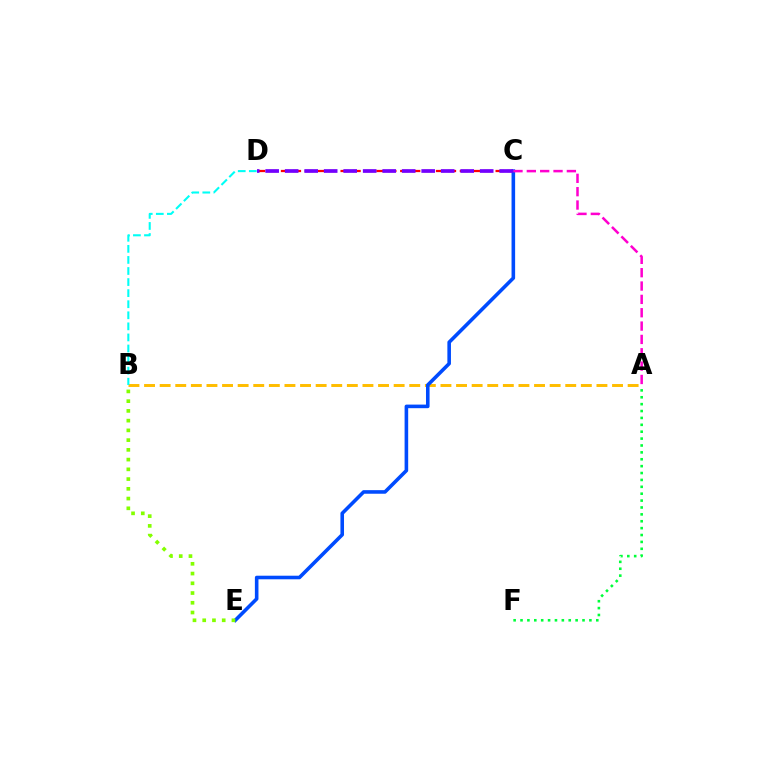{('A', 'B'): [{'color': '#ffbd00', 'line_style': 'dashed', 'thickness': 2.12}], ('C', 'E'): [{'color': '#004bff', 'line_style': 'solid', 'thickness': 2.58}], ('C', 'D'): [{'color': '#ff0000', 'line_style': 'dashed', 'thickness': 1.62}, {'color': '#7200ff', 'line_style': 'dashed', 'thickness': 2.65}], ('B', 'D'): [{'color': '#00fff6', 'line_style': 'dashed', 'thickness': 1.5}], ('A', 'F'): [{'color': '#00ff39', 'line_style': 'dotted', 'thickness': 1.87}], ('A', 'C'): [{'color': '#ff00cf', 'line_style': 'dashed', 'thickness': 1.81}], ('B', 'E'): [{'color': '#84ff00', 'line_style': 'dotted', 'thickness': 2.65}]}